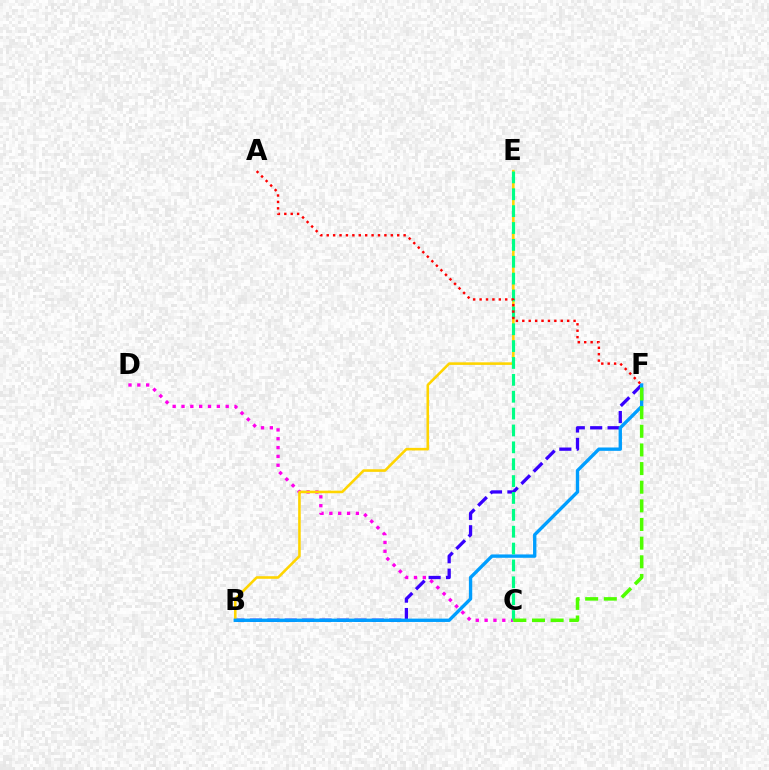{('C', 'D'): [{'color': '#ff00ed', 'line_style': 'dotted', 'thickness': 2.4}], ('B', 'F'): [{'color': '#3700ff', 'line_style': 'dashed', 'thickness': 2.37}, {'color': '#009eff', 'line_style': 'solid', 'thickness': 2.42}], ('B', 'E'): [{'color': '#ffd500', 'line_style': 'solid', 'thickness': 1.86}], ('C', 'E'): [{'color': '#00ff86', 'line_style': 'dashed', 'thickness': 2.29}], ('A', 'F'): [{'color': '#ff0000', 'line_style': 'dotted', 'thickness': 1.74}], ('C', 'F'): [{'color': '#4fff00', 'line_style': 'dashed', 'thickness': 2.53}]}